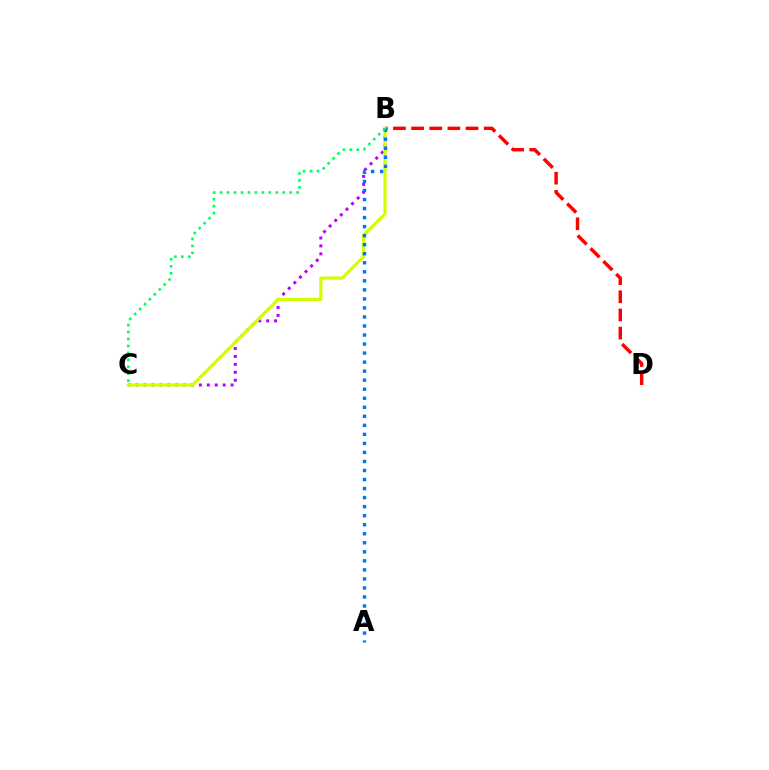{('B', 'C'): [{'color': '#b900ff', 'line_style': 'dotted', 'thickness': 2.15}, {'color': '#d1ff00', 'line_style': 'solid', 'thickness': 2.3}, {'color': '#00ff5c', 'line_style': 'dotted', 'thickness': 1.89}], ('B', 'D'): [{'color': '#ff0000', 'line_style': 'dashed', 'thickness': 2.47}], ('A', 'B'): [{'color': '#0074ff', 'line_style': 'dotted', 'thickness': 2.45}]}